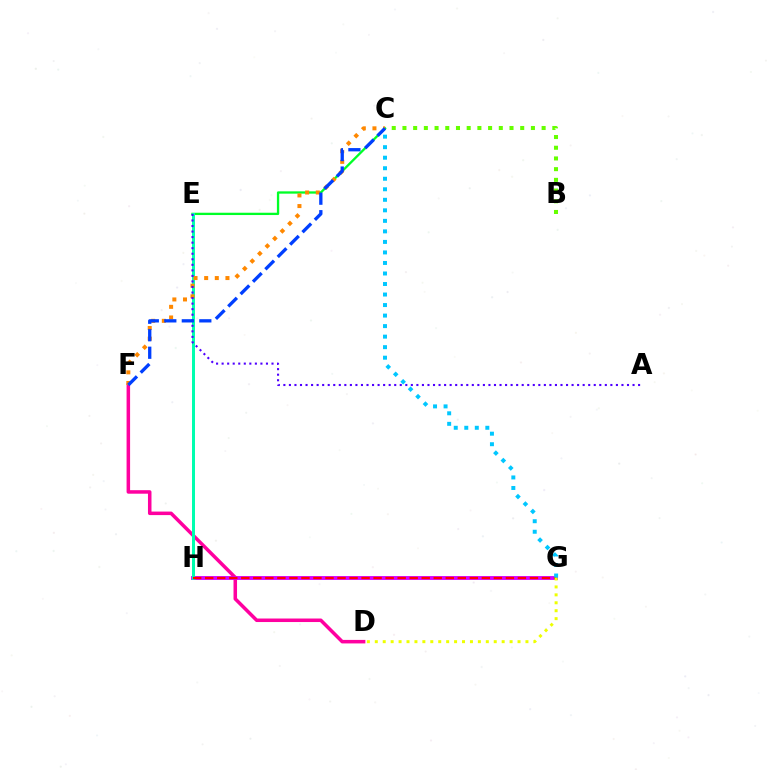{('D', 'F'): [{'color': '#ff00a0', 'line_style': 'solid', 'thickness': 2.53}], ('G', 'H'): [{'color': '#d600ff', 'line_style': 'solid', 'thickness': 2.78}, {'color': '#ff0000', 'line_style': 'dashed', 'thickness': 1.63}], ('C', 'E'): [{'color': '#00ff27', 'line_style': 'solid', 'thickness': 1.66}], ('E', 'H'): [{'color': '#00ffaf', 'line_style': 'solid', 'thickness': 2.16}], ('C', 'F'): [{'color': '#ff8800', 'line_style': 'dotted', 'thickness': 2.89}, {'color': '#003fff', 'line_style': 'dashed', 'thickness': 2.38}], ('A', 'E'): [{'color': '#4f00ff', 'line_style': 'dotted', 'thickness': 1.51}], ('D', 'G'): [{'color': '#eeff00', 'line_style': 'dotted', 'thickness': 2.15}], ('B', 'C'): [{'color': '#66ff00', 'line_style': 'dotted', 'thickness': 2.91}], ('C', 'G'): [{'color': '#00c7ff', 'line_style': 'dotted', 'thickness': 2.86}]}